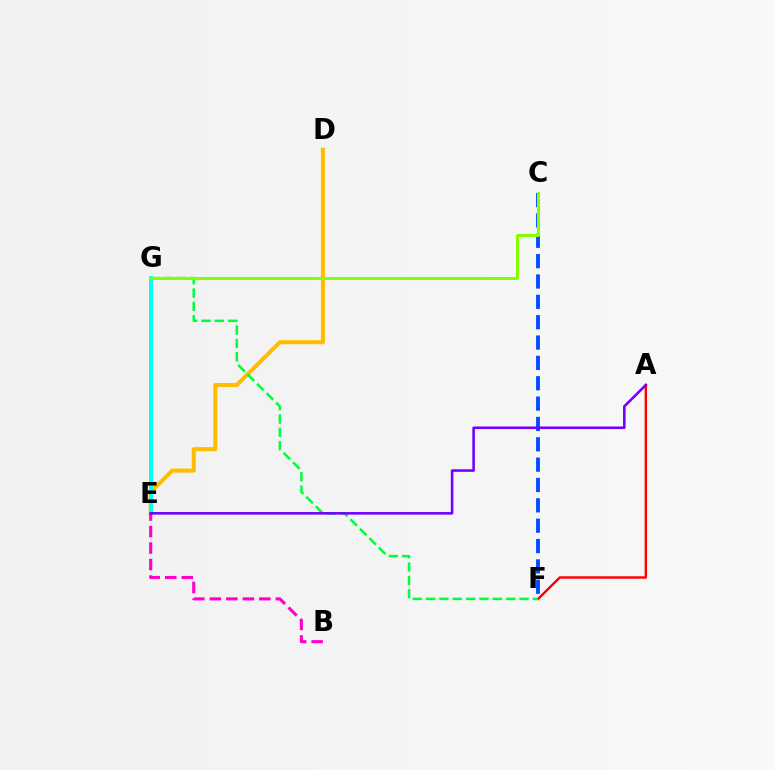{('D', 'E'): [{'color': '#ffbd00', 'line_style': 'solid', 'thickness': 2.92}], ('E', 'G'): [{'color': '#00fff6', 'line_style': 'solid', 'thickness': 2.84}], ('B', 'E'): [{'color': '#ff00cf', 'line_style': 'dashed', 'thickness': 2.24}], ('C', 'F'): [{'color': '#004bff', 'line_style': 'dashed', 'thickness': 2.76}], ('A', 'F'): [{'color': '#ff0000', 'line_style': 'solid', 'thickness': 1.75}], ('F', 'G'): [{'color': '#00ff39', 'line_style': 'dashed', 'thickness': 1.81}], ('C', 'G'): [{'color': '#84ff00', 'line_style': 'solid', 'thickness': 2.18}], ('A', 'E'): [{'color': '#7200ff', 'line_style': 'solid', 'thickness': 1.86}]}